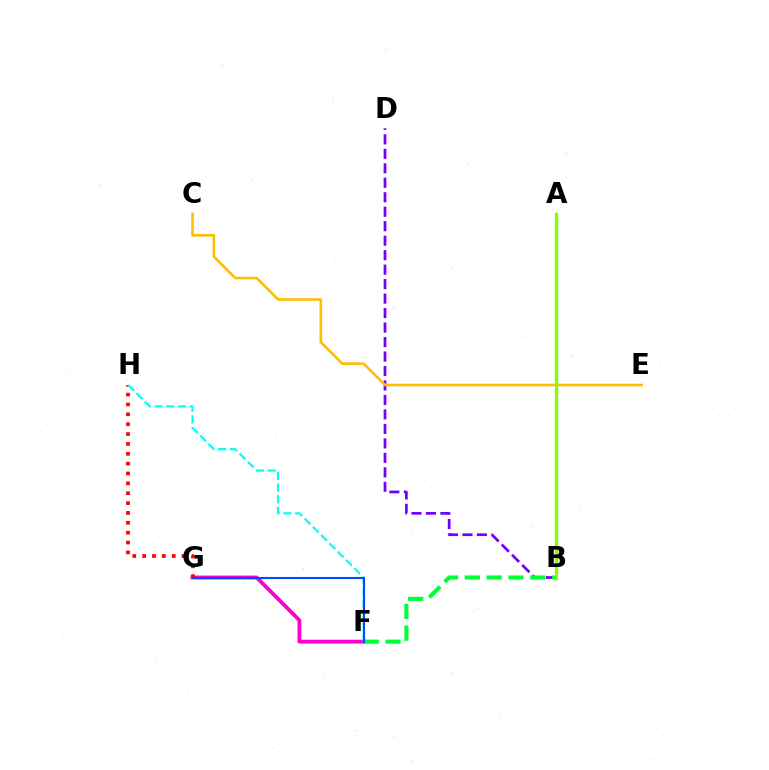{('F', 'G'): [{'color': '#ff00cf', 'line_style': 'solid', 'thickness': 2.76}, {'color': '#004bff', 'line_style': 'solid', 'thickness': 1.51}], ('B', 'D'): [{'color': '#7200ff', 'line_style': 'dashed', 'thickness': 1.97}], ('B', 'F'): [{'color': '#00ff39', 'line_style': 'dashed', 'thickness': 2.96}], ('G', 'H'): [{'color': '#ff0000', 'line_style': 'dotted', 'thickness': 2.68}], ('C', 'E'): [{'color': '#ffbd00', 'line_style': 'solid', 'thickness': 1.87}], ('F', 'H'): [{'color': '#00fff6', 'line_style': 'dashed', 'thickness': 1.59}], ('A', 'B'): [{'color': '#84ff00', 'line_style': 'solid', 'thickness': 2.39}]}